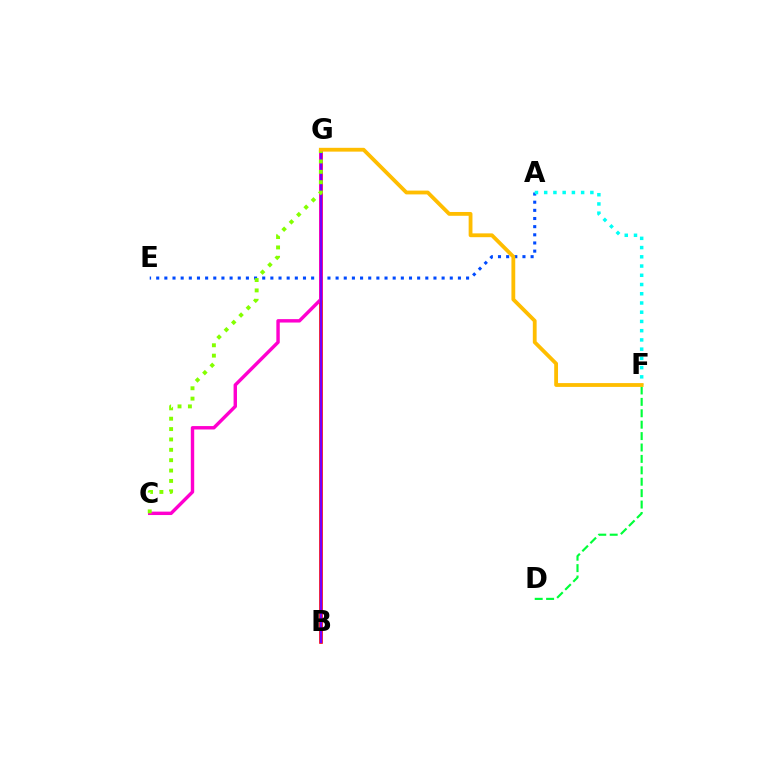{('B', 'G'): [{'color': '#ff0000', 'line_style': 'solid', 'thickness': 2.63}, {'color': '#7200ff', 'line_style': 'solid', 'thickness': 1.66}], ('A', 'E'): [{'color': '#004bff', 'line_style': 'dotted', 'thickness': 2.22}], ('A', 'F'): [{'color': '#00fff6', 'line_style': 'dotted', 'thickness': 2.51}], ('C', 'G'): [{'color': '#ff00cf', 'line_style': 'solid', 'thickness': 2.46}, {'color': '#84ff00', 'line_style': 'dotted', 'thickness': 2.82}], ('D', 'F'): [{'color': '#00ff39', 'line_style': 'dashed', 'thickness': 1.55}], ('F', 'G'): [{'color': '#ffbd00', 'line_style': 'solid', 'thickness': 2.75}]}